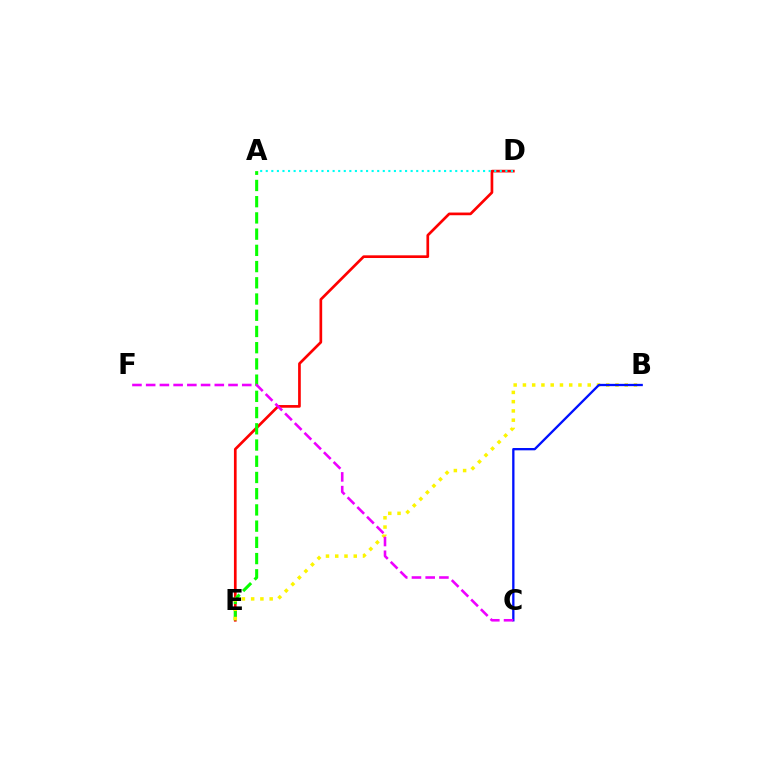{('D', 'E'): [{'color': '#ff0000', 'line_style': 'solid', 'thickness': 1.93}], ('A', 'E'): [{'color': '#08ff00', 'line_style': 'dashed', 'thickness': 2.2}], ('A', 'D'): [{'color': '#00fff6', 'line_style': 'dotted', 'thickness': 1.51}], ('B', 'E'): [{'color': '#fcf500', 'line_style': 'dotted', 'thickness': 2.51}], ('B', 'C'): [{'color': '#0010ff', 'line_style': 'solid', 'thickness': 1.67}], ('C', 'F'): [{'color': '#ee00ff', 'line_style': 'dashed', 'thickness': 1.86}]}